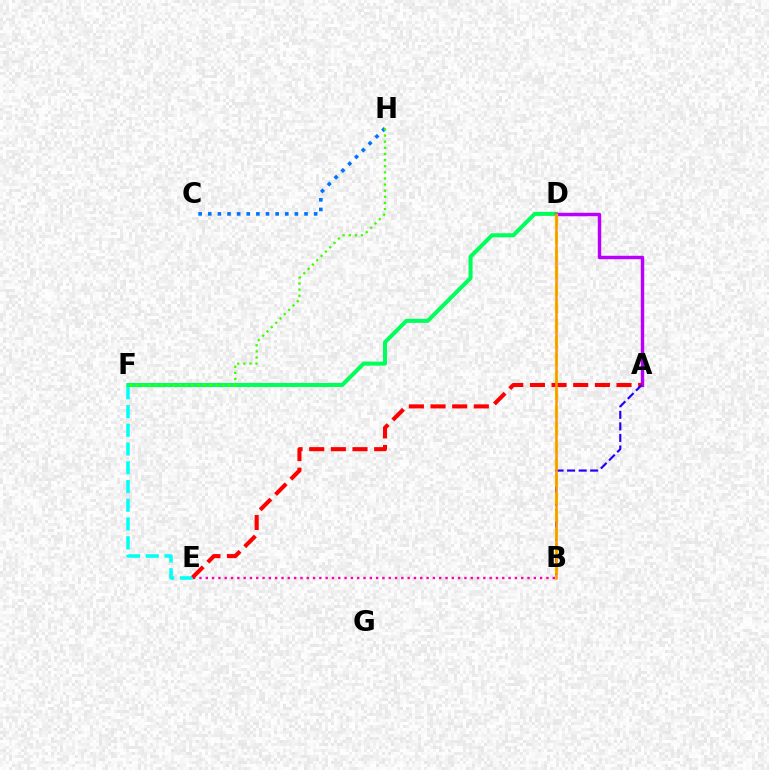{('B', 'E'): [{'color': '#ff00ac', 'line_style': 'dotted', 'thickness': 1.71}], ('C', 'H'): [{'color': '#0074ff', 'line_style': 'dotted', 'thickness': 2.62}], ('E', 'F'): [{'color': '#00fff6', 'line_style': 'dashed', 'thickness': 2.55}], ('D', 'F'): [{'color': '#00ff5c', 'line_style': 'solid', 'thickness': 2.91}], ('F', 'H'): [{'color': '#3dff00', 'line_style': 'dotted', 'thickness': 1.66}], ('A', 'D'): [{'color': '#b900ff', 'line_style': 'solid', 'thickness': 2.47}], ('A', 'E'): [{'color': '#ff0000', 'line_style': 'dashed', 'thickness': 2.94}], ('A', 'B'): [{'color': '#2500ff', 'line_style': 'dashed', 'thickness': 1.57}], ('B', 'D'): [{'color': '#d1ff00', 'line_style': 'dashed', 'thickness': 2.36}, {'color': '#ff9400', 'line_style': 'solid', 'thickness': 1.81}]}